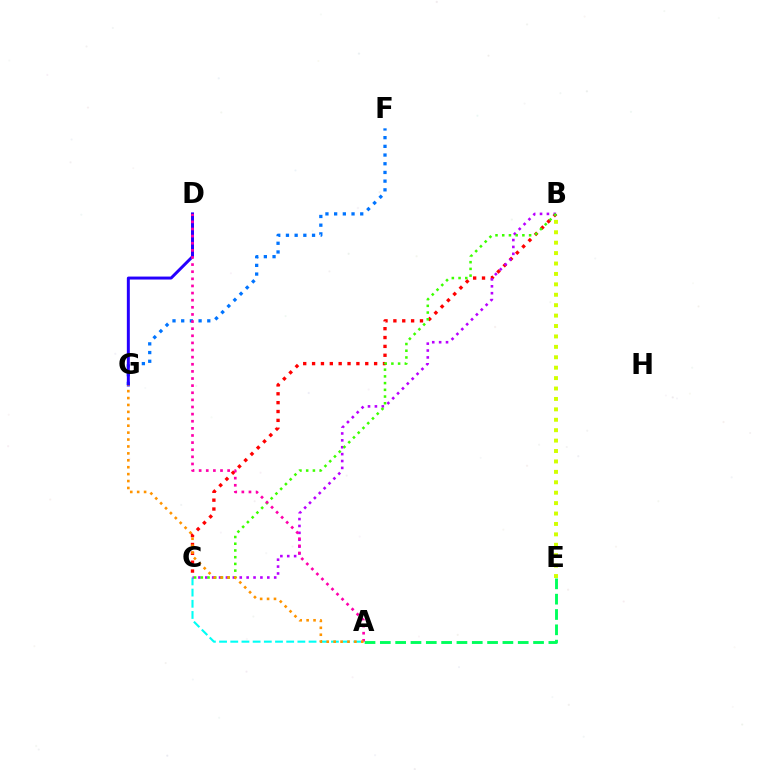{('F', 'G'): [{'color': '#0074ff', 'line_style': 'dotted', 'thickness': 2.36}], ('B', 'C'): [{'color': '#ff0000', 'line_style': 'dotted', 'thickness': 2.41}, {'color': '#b900ff', 'line_style': 'dotted', 'thickness': 1.87}, {'color': '#3dff00', 'line_style': 'dotted', 'thickness': 1.83}], ('D', 'G'): [{'color': '#2500ff', 'line_style': 'solid', 'thickness': 2.14}], ('A', 'C'): [{'color': '#00fff6', 'line_style': 'dashed', 'thickness': 1.52}], ('A', 'E'): [{'color': '#00ff5c', 'line_style': 'dashed', 'thickness': 2.08}], ('A', 'D'): [{'color': '#ff00ac', 'line_style': 'dotted', 'thickness': 1.93}], ('A', 'G'): [{'color': '#ff9400', 'line_style': 'dotted', 'thickness': 1.88}], ('B', 'E'): [{'color': '#d1ff00', 'line_style': 'dotted', 'thickness': 2.83}]}